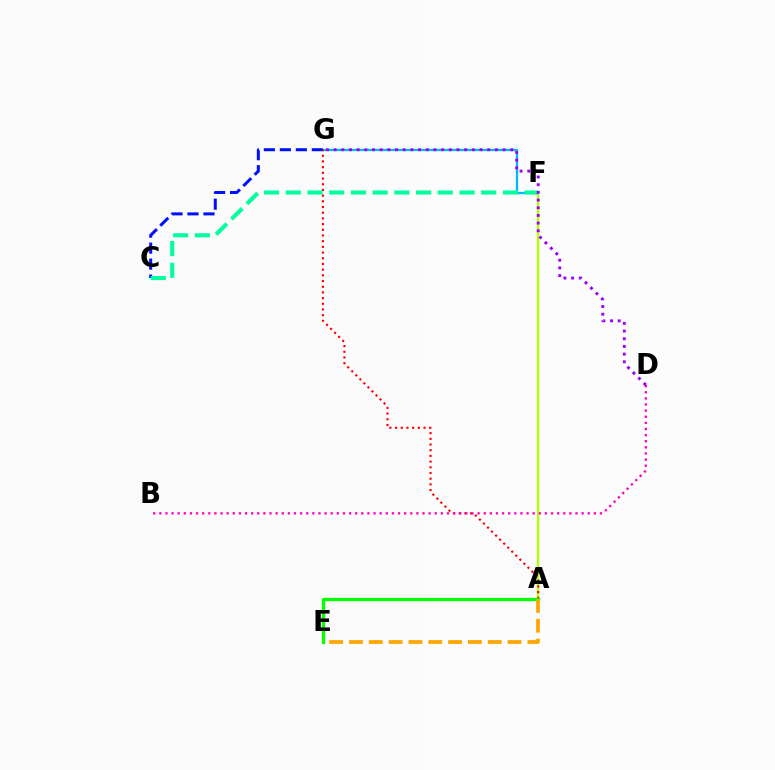{('F', 'G'): [{'color': '#00b5ff', 'line_style': 'solid', 'thickness': 1.63}], ('C', 'G'): [{'color': '#0010ff', 'line_style': 'dashed', 'thickness': 2.17}], ('A', 'F'): [{'color': '#b3ff00', 'line_style': 'solid', 'thickness': 1.69}], ('A', 'G'): [{'color': '#ff0000', 'line_style': 'dotted', 'thickness': 1.55}], ('B', 'D'): [{'color': '#ff00bd', 'line_style': 'dotted', 'thickness': 1.66}], ('A', 'E'): [{'color': '#08ff00', 'line_style': 'solid', 'thickness': 2.38}, {'color': '#ffa500', 'line_style': 'dashed', 'thickness': 2.69}], ('C', 'F'): [{'color': '#00ff9d', 'line_style': 'dashed', 'thickness': 2.95}], ('D', 'G'): [{'color': '#9b00ff', 'line_style': 'dotted', 'thickness': 2.09}]}